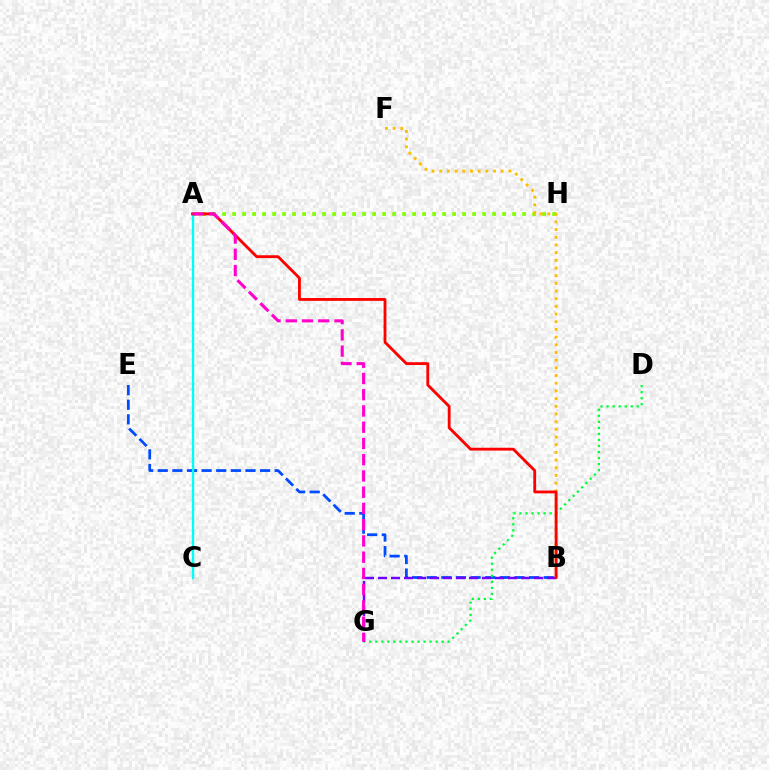{('B', 'E'): [{'color': '#004bff', 'line_style': 'dashed', 'thickness': 1.99}], ('A', 'H'): [{'color': '#84ff00', 'line_style': 'dotted', 'thickness': 2.72}], ('D', 'G'): [{'color': '#00ff39', 'line_style': 'dotted', 'thickness': 1.64}], ('A', 'C'): [{'color': '#00fff6', 'line_style': 'solid', 'thickness': 1.7}], ('B', 'F'): [{'color': '#ffbd00', 'line_style': 'dotted', 'thickness': 2.09}], ('B', 'G'): [{'color': '#7200ff', 'line_style': 'dashed', 'thickness': 1.77}], ('A', 'B'): [{'color': '#ff0000', 'line_style': 'solid', 'thickness': 2.04}], ('A', 'G'): [{'color': '#ff00cf', 'line_style': 'dashed', 'thickness': 2.21}]}